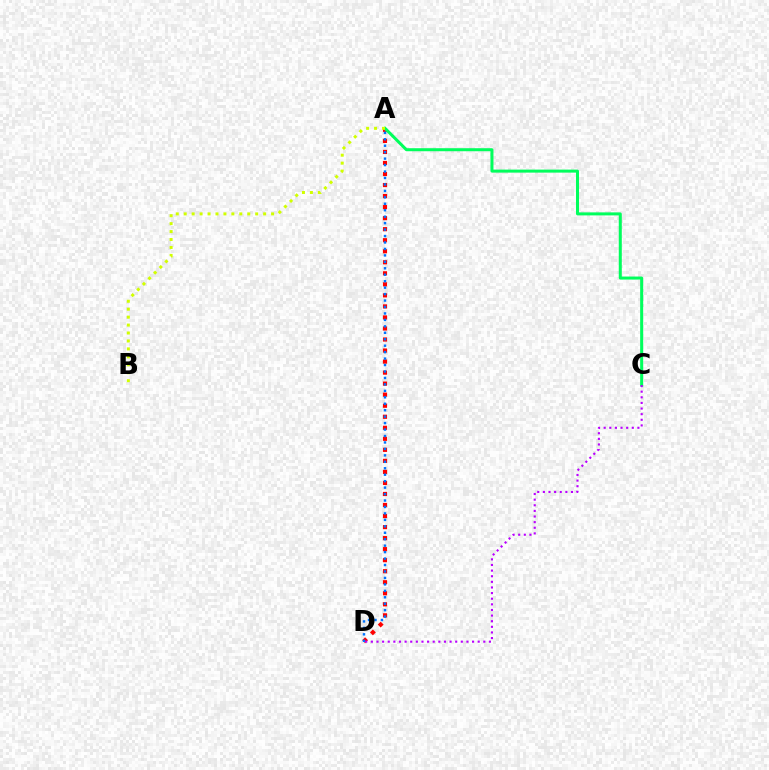{('A', 'D'): [{'color': '#ff0000', 'line_style': 'dotted', 'thickness': 3.0}, {'color': '#0074ff', 'line_style': 'dotted', 'thickness': 1.75}], ('A', 'C'): [{'color': '#00ff5c', 'line_style': 'solid', 'thickness': 2.18}], ('A', 'B'): [{'color': '#d1ff00', 'line_style': 'dotted', 'thickness': 2.16}], ('C', 'D'): [{'color': '#b900ff', 'line_style': 'dotted', 'thickness': 1.53}]}